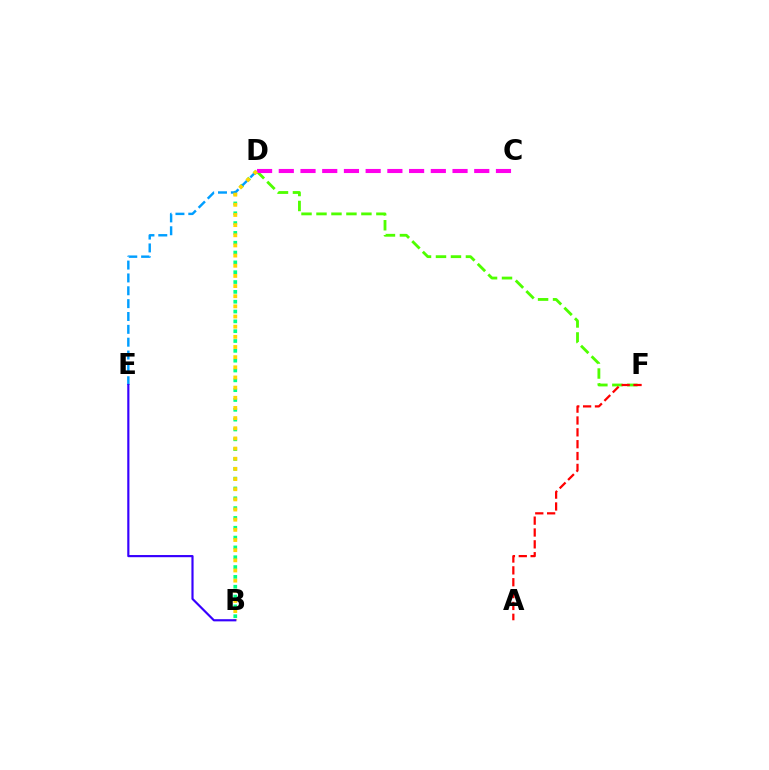{('B', 'D'): [{'color': '#00ff86', 'line_style': 'dotted', 'thickness': 2.67}, {'color': '#ffd500', 'line_style': 'dotted', 'thickness': 2.76}], ('D', 'E'): [{'color': '#009eff', 'line_style': 'dashed', 'thickness': 1.75}], ('D', 'F'): [{'color': '#4fff00', 'line_style': 'dashed', 'thickness': 2.03}], ('C', 'D'): [{'color': '#ff00ed', 'line_style': 'dashed', 'thickness': 2.95}], ('B', 'E'): [{'color': '#3700ff', 'line_style': 'solid', 'thickness': 1.56}], ('A', 'F'): [{'color': '#ff0000', 'line_style': 'dashed', 'thickness': 1.61}]}